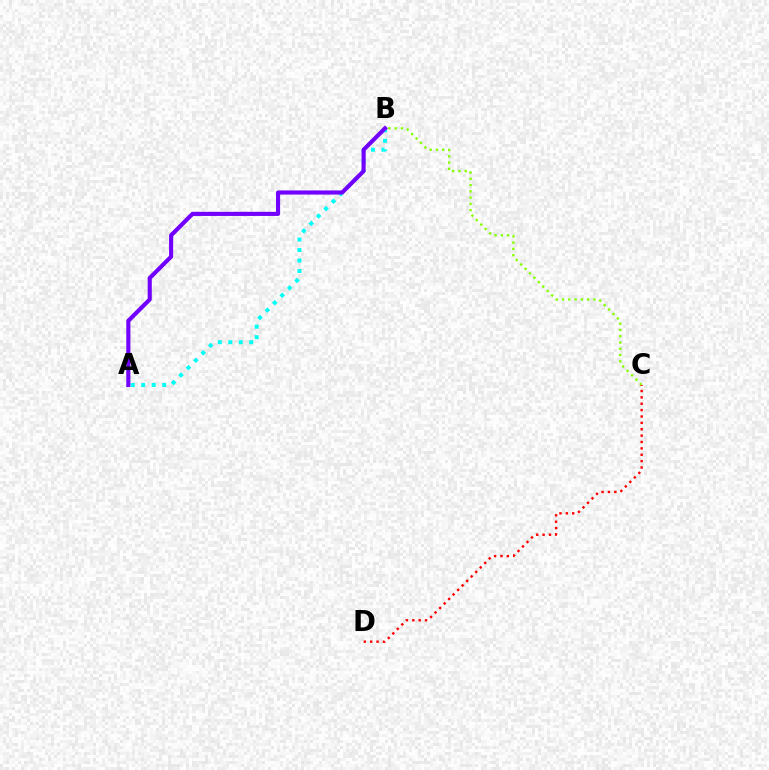{('B', 'C'): [{'color': '#84ff00', 'line_style': 'dotted', 'thickness': 1.7}], ('A', 'B'): [{'color': '#00fff6', 'line_style': 'dotted', 'thickness': 2.85}, {'color': '#7200ff', 'line_style': 'solid', 'thickness': 2.96}], ('C', 'D'): [{'color': '#ff0000', 'line_style': 'dotted', 'thickness': 1.73}]}